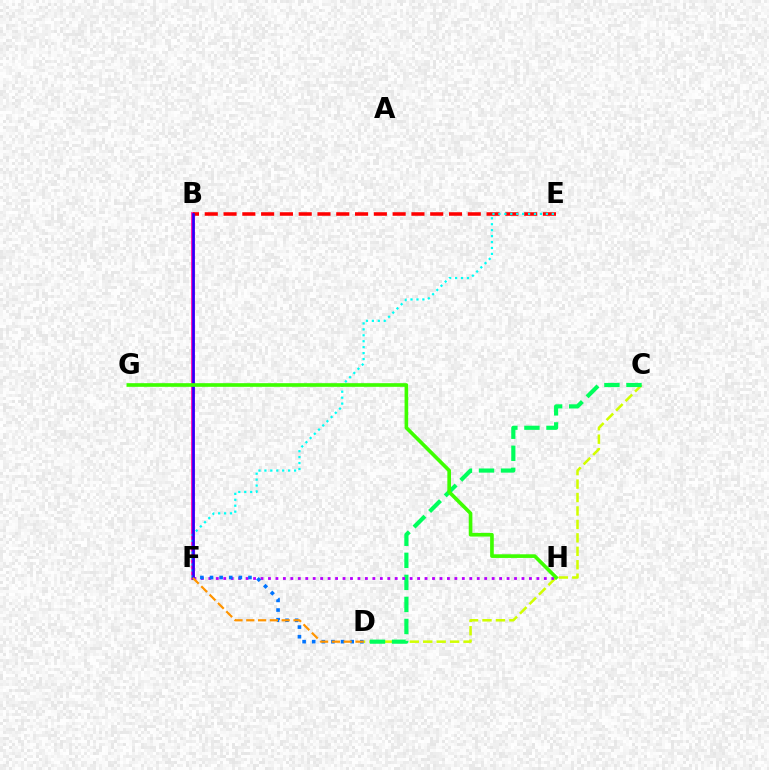{('B', 'F'): [{'color': '#ff00ac', 'line_style': 'solid', 'thickness': 2.68}, {'color': '#2500ff', 'line_style': 'solid', 'thickness': 1.85}], ('C', 'D'): [{'color': '#d1ff00', 'line_style': 'dashed', 'thickness': 1.83}, {'color': '#00ff5c', 'line_style': 'dashed', 'thickness': 3.0}], ('B', 'E'): [{'color': '#ff0000', 'line_style': 'dashed', 'thickness': 2.55}], ('F', 'H'): [{'color': '#b900ff', 'line_style': 'dotted', 'thickness': 2.03}], ('D', 'F'): [{'color': '#0074ff', 'line_style': 'dotted', 'thickness': 2.61}, {'color': '#ff9400', 'line_style': 'dashed', 'thickness': 1.6}], ('E', 'F'): [{'color': '#00fff6', 'line_style': 'dotted', 'thickness': 1.61}], ('G', 'H'): [{'color': '#3dff00', 'line_style': 'solid', 'thickness': 2.63}]}